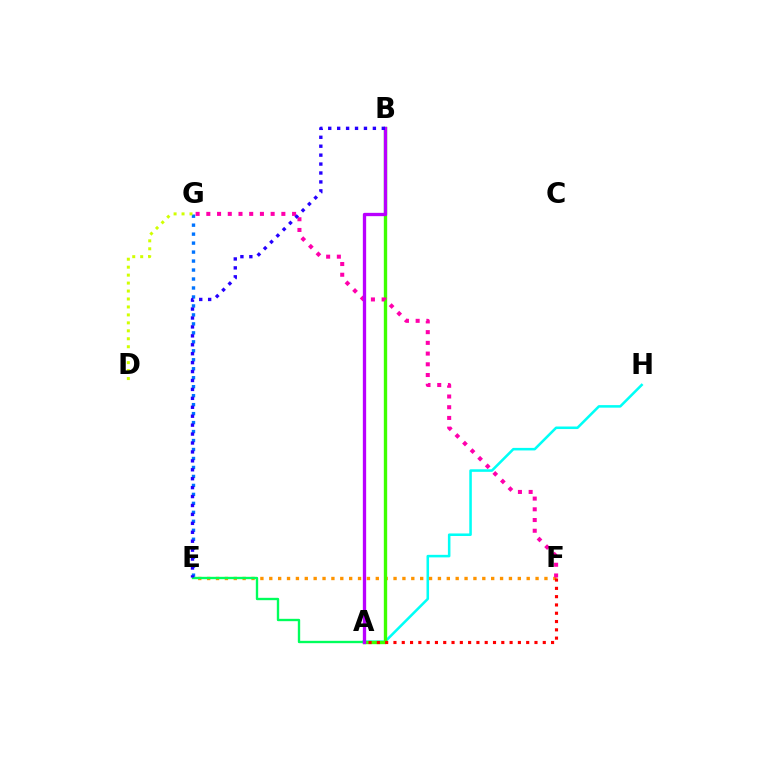{('A', 'H'): [{'color': '#00fff6', 'line_style': 'solid', 'thickness': 1.83}], ('E', 'G'): [{'color': '#0074ff', 'line_style': 'dotted', 'thickness': 2.44}], ('E', 'F'): [{'color': '#ff9400', 'line_style': 'dotted', 'thickness': 2.41}], ('A', 'B'): [{'color': '#3dff00', 'line_style': 'solid', 'thickness': 2.41}, {'color': '#b900ff', 'line_style': 'solid', 'thickness': 2.39}], ('A', 'F'): [{'color': '#ff0000', 'line_style': 'dotted', 'thickness': 2.25}], ('A', 'E'): [{'color': '#00ff5c', 'line_style': 'solid', 'thickness': 1.7}], ('D', 'G'): [{'color': '#d1ff00', 'line_style': 'dotted', 'thickness': 2.16}], ('F', 'G'): [{'color': '#ff00ac', 'line_style': 'dotted', 'thickness': 2.91}], ('B', 'E'): [{'color': '#2500ff', 'line_style': 'dotted', 'thickness': 2.43}]}